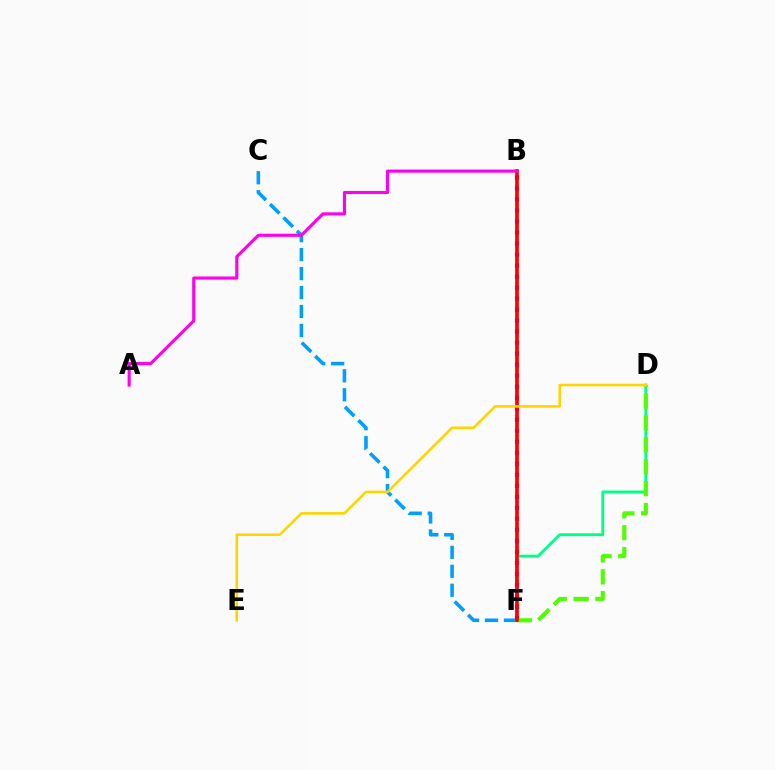{('D', 'F'): [{'color': '#00ff86', 'line_style': 'solid', 'thickness': 2.06}, {'color': '#4fff00', 'line_style': 'dashed', 'thickness': 2.97}], ('B', 'F'): [{'color': '#3700ff', 'line_style': 'dotted', 'thickness': 2.99}, {'color': '#ff0000', 'line_style': 'solid', 'thickness': 2.65}], ('C', 'F'): [{'color': '#009eff', 'line_style': 'dashed', 'thickness': 2.58}], ('A', 'B'): [{'color': '#ff00ed', 'line_style': 'solid', 'thickness': 2.25}], ('D', 'E'): [{'color': '#ffd500', 'line_style': 'solid', 'thickness': 1.86}]}